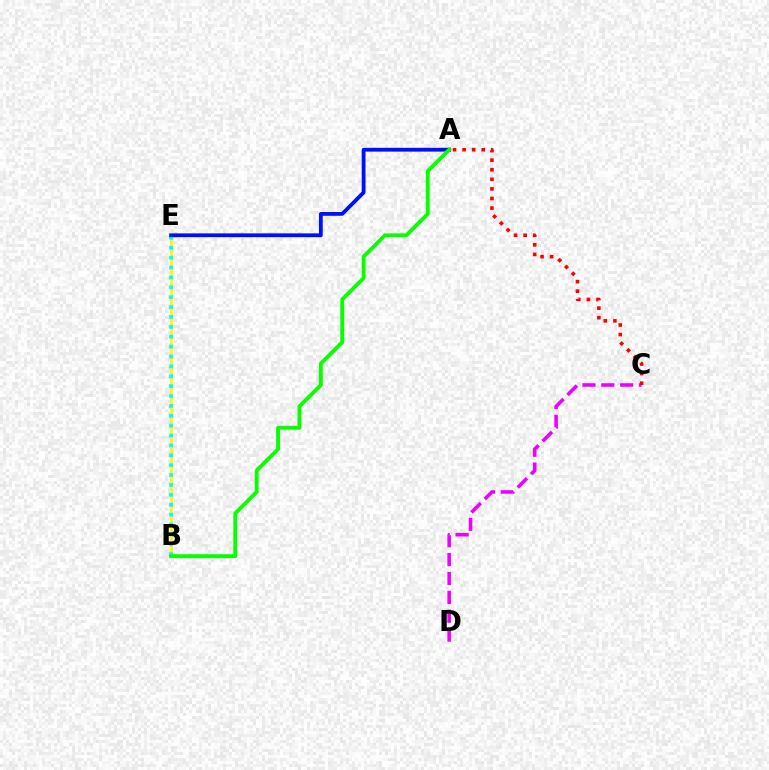{('C', 'D'): [{'color': '#ee00ff', 'line_style': 'dashed', 'thickness': 2.56}], ('A', 'C'): [{'color': '#ff0000', 'line_style': 'dotted', 'thickness': 2.6}], ('B', 'E'): [{'color': '#fcf500', 'line_style': 'solid', 'thickness': 1.84}, {'color': '#00fff6', 'line_style': 'dotted', 'thickness': 2.68}], ('A', 'E'): [{'color': '#0010ff', 'line_style': 'solid', 'thickness': 2.75}], ('A', 'B'): [{'color': '#08ff00', 'line_style': 'solid', 'thickness': 2.76}]}